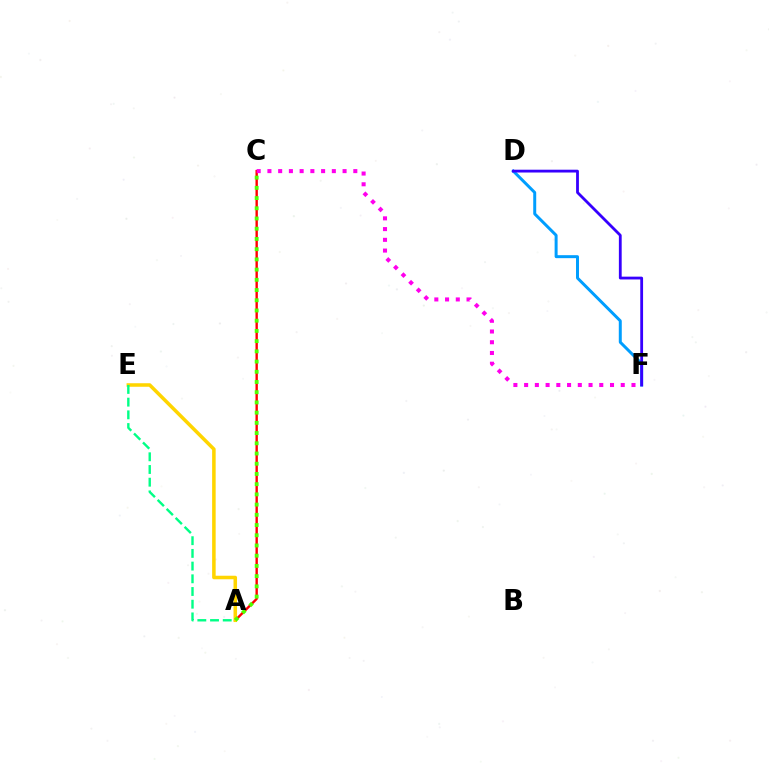{('A', 'C'): [{'color': '#ff0000', 'line_style': 'solid', 'thickness': 1.72}, {'color': '#4fff00', 'line_style': 'dotted', 'thickness': 2.78}], ('D', 'F'): [{'color': '#009eff', 'line_style': 'solid', 'thickness': 2.15}, {'color': '#3700ff', 'line_style': 'solid', 'thickness': 2.02}], ('A', 'E'): [{'color': '#ffd500', 'line_style': 'solid', 'thickness': 2.54}, {'color': '#00ff86', 'line_style': 'dashed', 'thickness': 1.73}], ('C', 'F'): [{'color': '#ff00ed', 'line_style': 'dotted', 'thickness': 2.92}]}